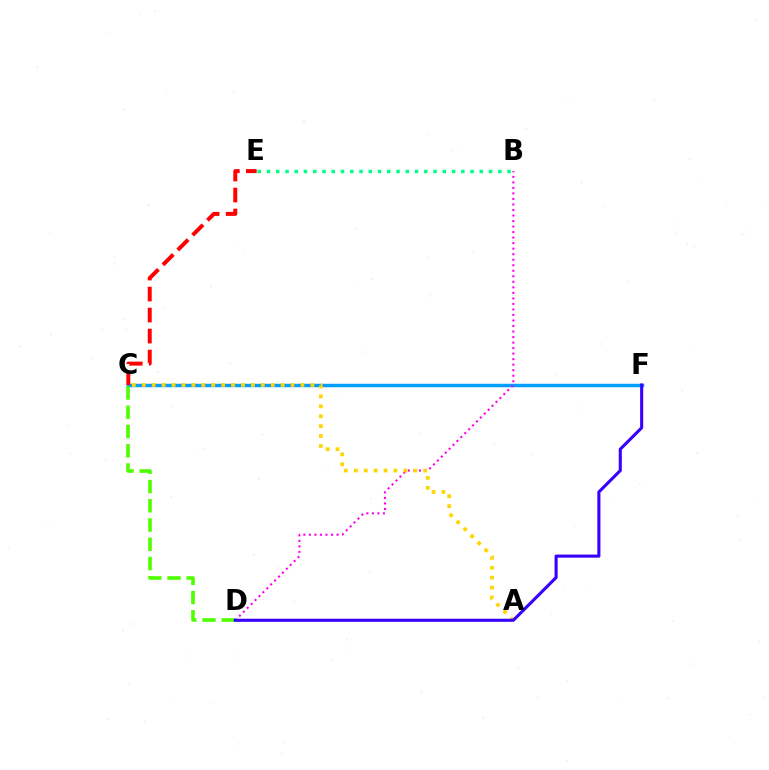{('C', 'F'): [{'color': '#009eff', 'line_style': 'solid', 'thickness': 2.48}], ('B', 'D'): [{'color': '#ff00ed', 'line_style': 'dotted', 'thickness': 1.5}], ('C', 'D'): [{'color': '#4fff00', 'line_style': 'dashed', 'thickness': 2.62}], ('A', 'C'): [{'color': '#ffd500', 'line_style': 'dotted', 'thickness': 2.69}], ('B', 'E'): [{'color': '#00ff86', 'line_style': 'dotted', 'thickness': 2.51}], ('C', 'E'): [{'color': '#ff0000', 'line_style': 'dashed', 'thickness': 2.85}], ('D', 'F'): [{'color': '#3700ff', 'line_style': 'solid', 'thickness': 2.22}]}